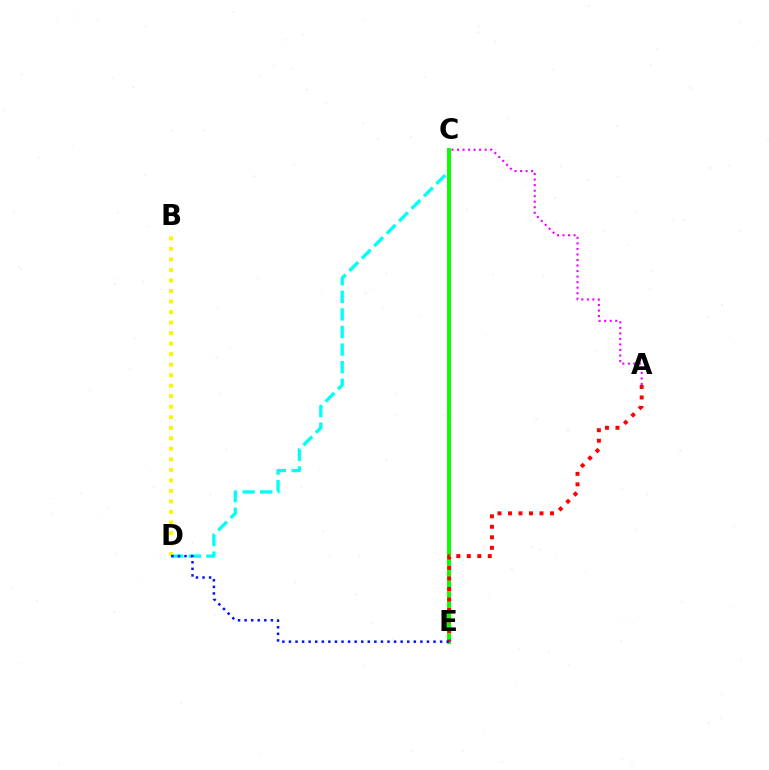{('C', 'D'): [{'color': '#00fff6', 'line_style': 'dashed', 'thickness': 2.39}], ('A', 'C'): [{'color': '#ee00ff', 'line_style': 'dotted', 'thickness': 1.5}], ('C', 'E'): [{'color': '#08ff00', 'line_style': 'solid', 'thickness': 2.84}], ('B', 'D'): [{'color': '#fcf500', 'line_style': 'dotted', 'thickness': 2.86}], ('A', 'E'): [{'color': '#ff0000', 'line_style': 'dotted', 'thickness': 2.85}], ('D', 'E'): [{'color': '#0010ff', 'line_style': 'dotted', 'thickness': 1.79}]}